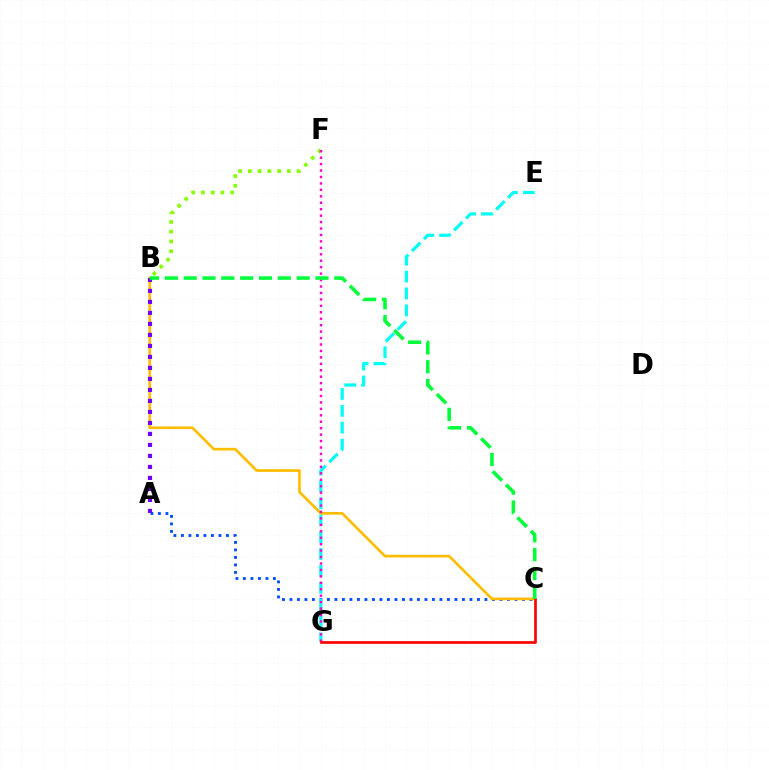{('A', 'C'): [{'color': '#004bff', 'line_style': 'dotted', 'thickness': 2.04}], ('E', 'G'): [{'color': '#00fff6', 'line_style': 'dashed', 'thickness': 2.3}], ('B', 'F'): [{'color': '#84ff00', 'line_style': 'dotted', 'thickness': 2.65}], ('B', 'C'): [{'color': '#ffbd00', 'line_style': 'solid', 'thickness': 1.94}, {'color': '#00ff39', 'line_style': 'dashed', 'thickness': 2.56}], ('F', 'G'): [{'color': '#ff00cf', 'line_style': 'dotted', 'thickness': 1.75}], ('A', 'B'): [{'color': '#7200ff', 'line_style': 'dotted', 'thickness': 2.99}], ('C', 'G'): [{'color': '#ff0000', 'line_style': 'solid', 'thickness': 1.92}]}